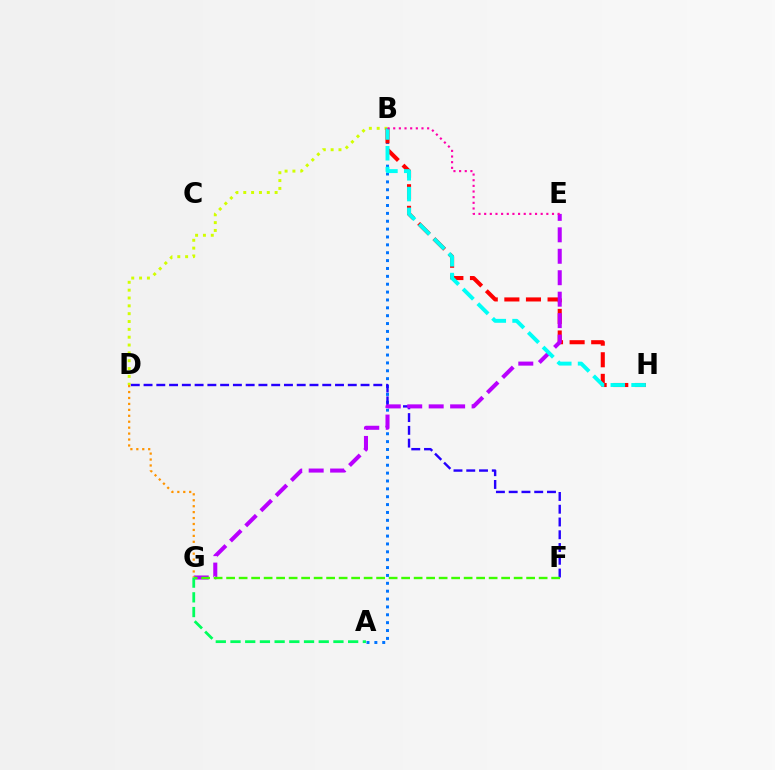{('A', 'B'): [{'color': '#0074ff', 'line_style': 'dotted', 'thickness': 2.14}], ('B', 'D'): [{'color': '#d1ff00', 'line_style': 'dotted', 'thickness': 2.13}], ('D', 'F'): [{'color': '#2500ff', 'line_style': 'dashed', 'thickness': 1.73}], ('B', 'H'): [{'color': '#ff0000', 'line_style': 'dashed', 'thickness': 2.94}, {'color': '#00fff6', 'line_style': 'dashed', 'thickness': 2.82}], ('E', 'G'): [{'color': '#b900ff', 'line_style': 'dashed', 'thickness': 2.91}], ('D', 'G'): [{'color': '#ff9400', 'line_style': 'dotted', 'thickness': 1.61}], ('F', 'G'): [{'color': '#3dff00', 'line_style': 'dashed', 'thickness': 1.7}], ('A', 'G'): [{'color': '#00ff5c', 'line_style': 'dashed', 'thickness': 2.0}], ('B', 'E'): [{'color': '#ff00ac', 'line_style': 'dotted', 'thickness': 1.54}]}